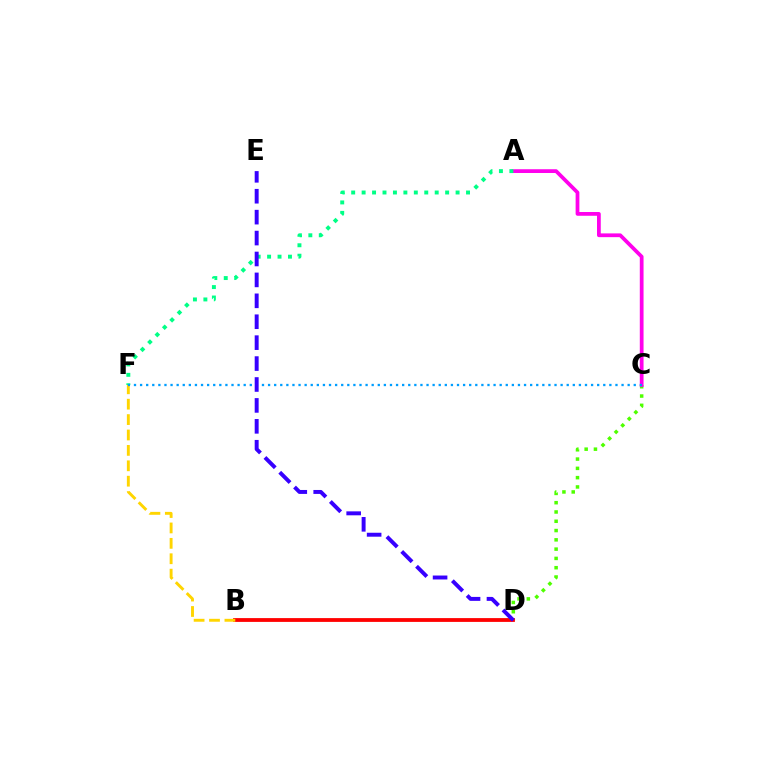{('C', 'D'): [{'color': '#4fff00', 'line_style': 'dotted', 'thickness': 2.52}], ('B', 'D'): [{'color': '#ff0000', 'line_style': 'solid', 'thickness': 2.73}], ('A', 'C'): [{'color': '#ff00ed', 'line_style': 'solid', 'thickness': 2.71}], ('B', 'F'): [{'color': '#ffd500', 'line_style': 'dashed', 'thickness': 2.09}], ('A', 'F'): [{'color': '#00ff86', 'line_style': 'dotted', 'thickness': 2.84}], ('C', 'F'): [{'color': '#009eff', 'line_style': 'dotted', 'thickness': 1.66}], ('D', 'E'): [{'color': '#3700ff', 'line_style': 'dashed', 'thickness': 2.84}]}